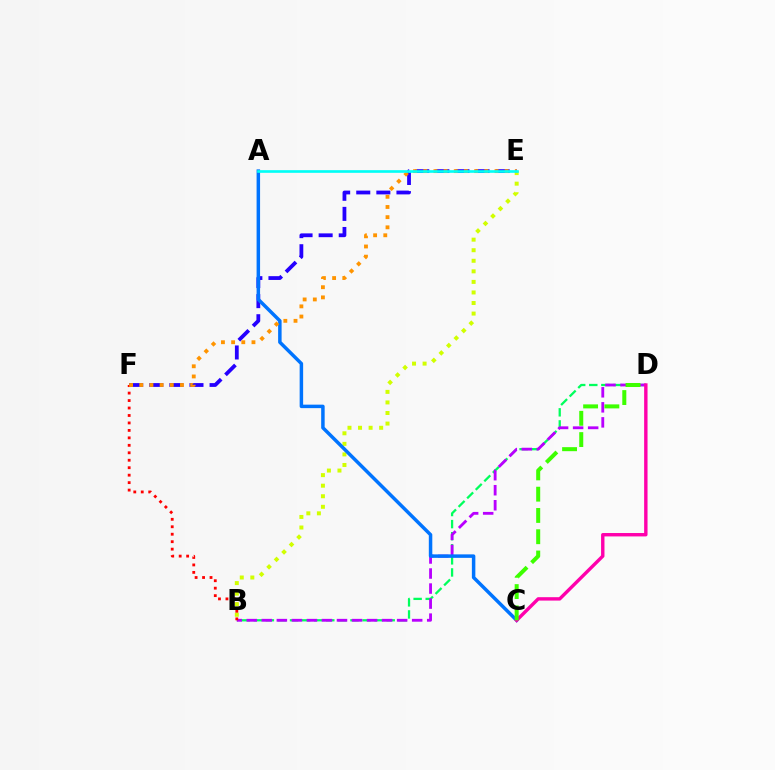{('B', 'D'): [{'color': '#00ff5c', 'line_style': 'dashed', 'thickness': 1.64}, {'color': '#b900ff', 'line_style': 'dashed', 'thickness': 2.04}], ('E', 'F'): [{'color': '#2500ff', 'line_style': 'dashed', 'thickness': 2.73}, {'color': '#ff9400', 'line_style': 'dotted', 'thickness': 2.76}], ('B', 'F'): [{'color': '#ff0000', 'line_style': 'dotted', 'thickness': 2.03}], ('B', 'E'): [{'color': '#d1ff00', 'line_style': 'dotted', 'thickness': 2.87}], ('A', 'C'): [{'color': '#0074ff', 'line_style': 'solid', 'thickness': 2.51}], ('C', 'D'): [{'color': '#ff00ac', 'line_style': 'solid', 'thickness': 2.45}, {'color': '#3dff00', 'line_style': 'dashed', 'thickness': 2.89}], ('A', 'E'): [{'color': '#00fff6', 'line_style': 'solid', 'thickness': 1.91}]}